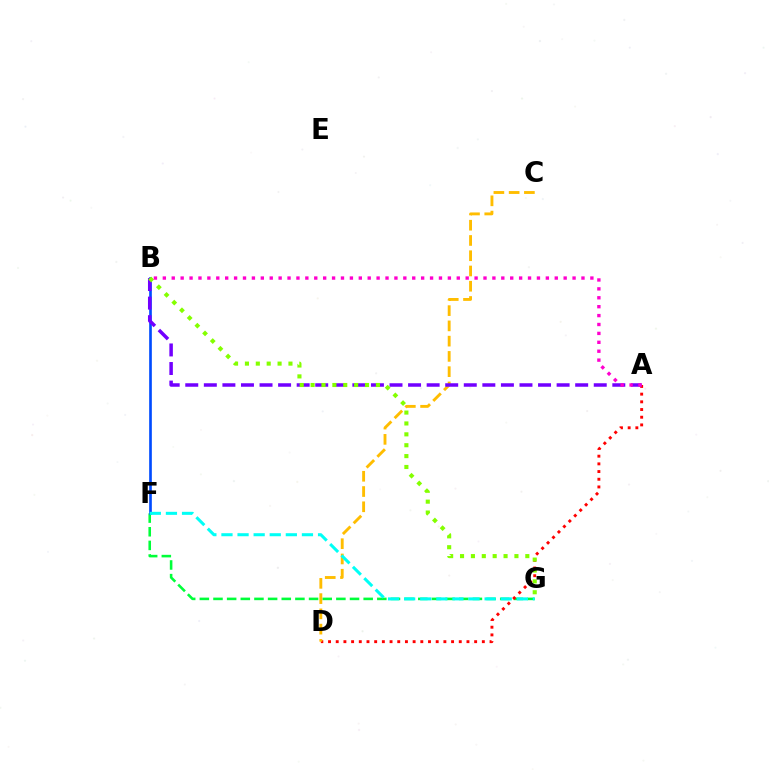{('F', 'G'): [{'color': '#00ff39', 'line_style': 'dashed', 'thickness': 1.85}, {'color': '#00fff6', 'line_style': 'dashed', 'thickness': 2.19}], ('A', 'D'): [{'color': '#ff0000', 'line_style': 'dotted', 'thickness': 2.09}], ('C', 'D'): [{'color': '#ffbd00', 'line_style': 'dashed', 'thickness': 2.07}], ('B', 'F'): [{'color': '#004bff', 'line_style': 'solid', 'thickness': 1.92}], ('A', 'B'): [{'color': '#7200ff', 'line_style': 'dashed', 'thickness': 2.52}, {'color': '#ff00cf', 'line_style': 'dotted', 'thickness': 2.42}], ('B', 'G'): [{'color': '#84ff00', 'line_style': 'dotted', 'thickness': 2.96}]}